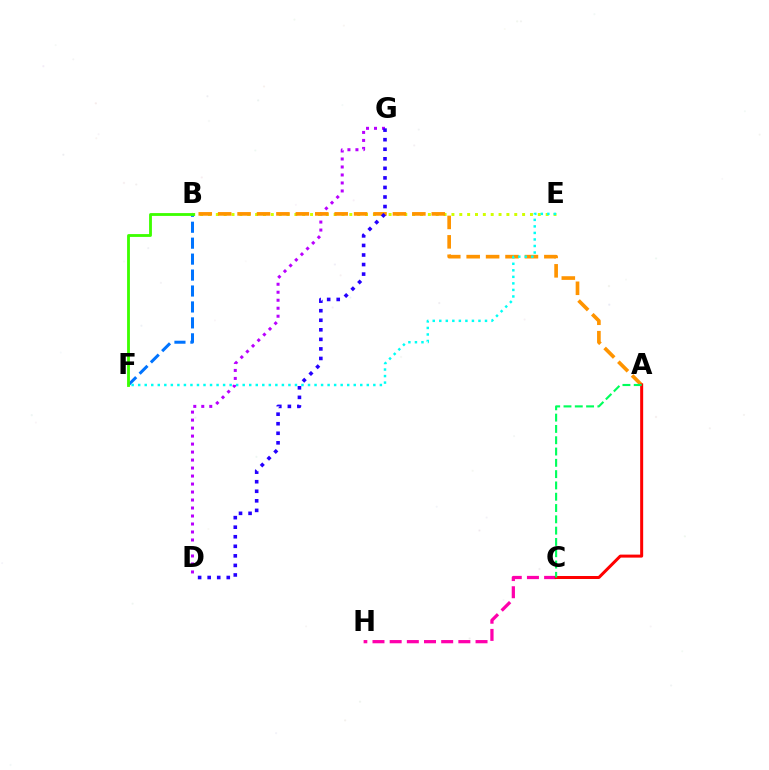{('D', 'G'): [{'color': '#b900ff', 'line_style': 'dotted', 'thickness': 2.17}, {'color': '#2500ff', 'line_style': 'dotted', 'thickness': 2.6}], ('B', 'E'): [{'color': '#d1ff00', 'line_style': 'dotted', 'thickness': 2.13}], ('A', 'B'): [{'color': '#ff9400', 'line_style': 'dashed', 'thickness': 2.64}], ('B', 'F'): [{'color': '#0074ff', 'line_style': 'dashed', 'thickness': 2.17}, {'color': '#3dff00', 'line_style': 'solid', 'thickness': 2.03}], ('E', 'F'): [{'color': '#00fff6', 'line_style': 'dotted', 'thickness': 1.77}], ('C', 'H'): [{'color': '#ff00ac', 'line_style': 'dashed', 'thickness': 2.33}], ('A', 'C'): [{'color': '#ff0000', 'line_style': 'solid', 'thickness': 2.16}, {'color': '#00ff5c', 'line_style': 'dashed', 'thickness': 1.54}]}